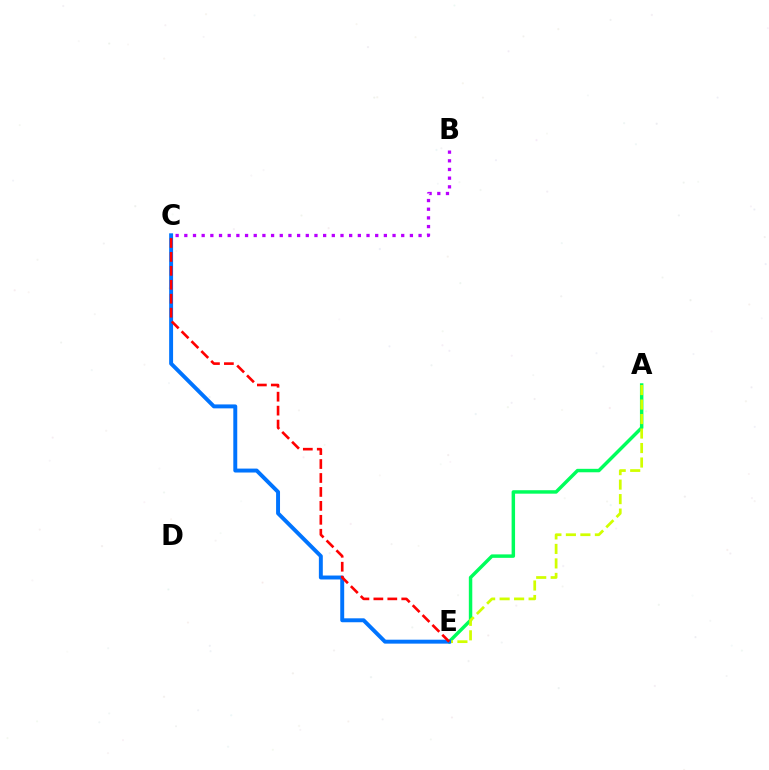{('A', 'E'): [{'color': '#00ff5c', 'line_style': 'solid', 'thickness': 2.49}, {'color': '#d1ff00', 'line_style': 'dashed', 'thickness': 1.97}], ('B', 'C'): [{'color': '#b900ff', 'line_style': 'dotted', 'thickness': 2.36}], ('C', 'E'): [{'color': '#0074ff', 'line_style': 'solid', 'thickness': 2.83}, {'color': '#ff0000', 'line_style': 'dashed', 'thickness': 1.89}]}